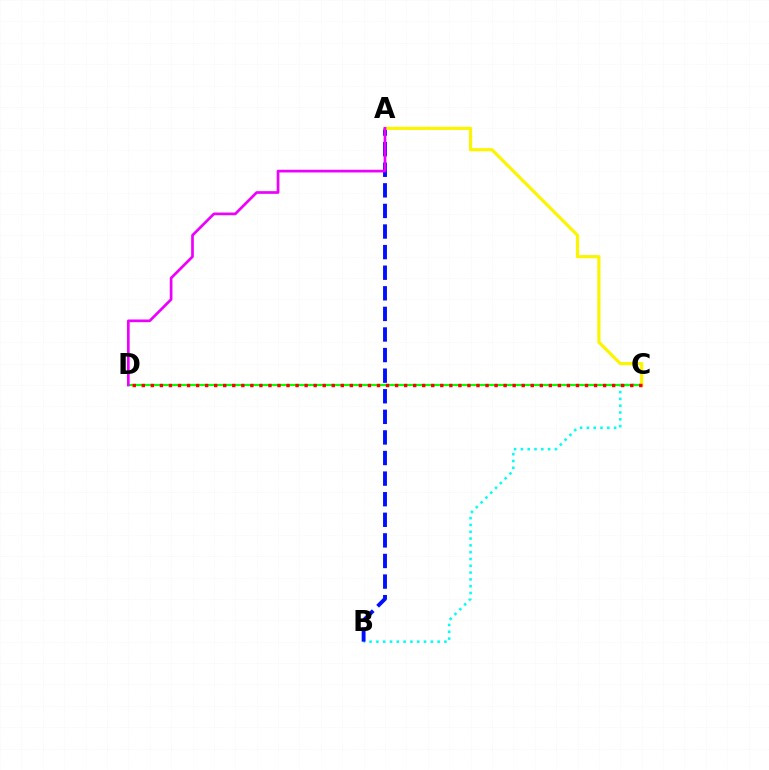{('B', 'C'): [{'color': '#00fff6', 'line_style': 'dotted', 'thickness': 1.85}], ('A', 'B'): [{'color': '#0010ff', 'line_style': 'dashed', 'thickness': 2.8}], ('C', 'D'): [{'color': '#08ff00', 'line_style': 'solid', 'thickness': 1.57}, {'color': '#ff0000', 'line_style': 'dotted', 'thickness': 2.46}], ('A', 'C'): [{'color': '#fcf500', 'line_style': 'solid', 'thickness': 2.28}], ('A', 'D'): [{'color': '#ee00ff', 'line_style': 'solid', 'thickness': 1.94}]}